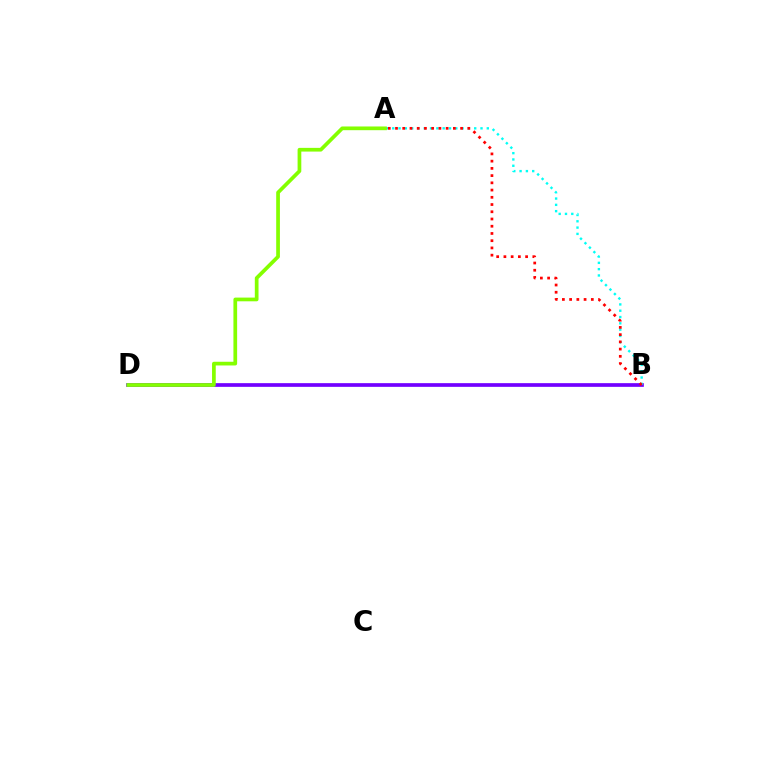{('B', 'D'): [{'color': '#7200ff', 'line_style': 'solid', 'thickness': 2.66}], ('A', 'B'): [{'color': '#00fff6', 'line_style': 'dotted', 'thickness': 1.71}, {'color': '#ff0000', 'line_style': 'dotted', 'thickness': 1.97}], ('A', 'D'): [{'color': '#84ff00', 'line_style': 'solid', 'thickness': 2.67}]}